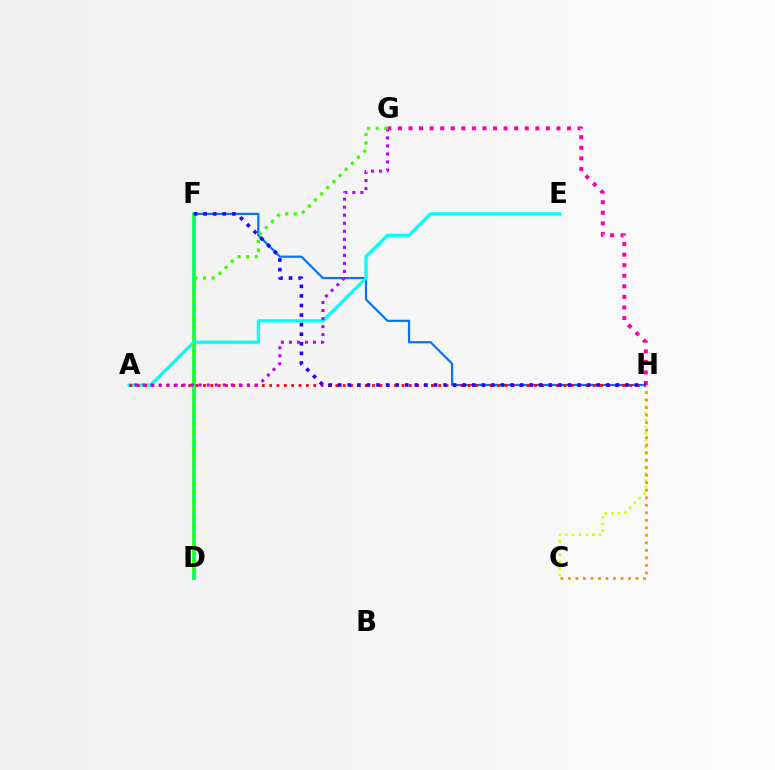{('F', 'H'): [{'color': '#0074ff', 'line_style': 'solid', 'thickness': 1.59}, {'color': '#2500ff', 'line_style': 'dotted', 'thickness': 2.6}], ('D', 'F'): [{'color': '#00ff5c', 'line_style': 'solid', 'thickness': 2.67}], ('A', 'E'): [{'color': '#00fff6', 'line_style': 'solid', 'thickness': 2.33}], ('A', 'H'): [{'color': '#ff0000', 'line_style': 'dotted', 'thickness': 2.0}], ('A', 'G'): [{'color': '#b900ff', 'line_style': 'dotted', 'thickness': 2.18}], ('G', 'H'): [{'color': '#ff00ac', 'line_style': 'dotted', 'thickness': 2.87}], ('C', 'H'): [{'color': '#d1ff00', 'line_style': 'dotted', 'thickness': 1.83}, {'color': '#ff9400', 'line_style': 'dotted', 'thickness': 2.04}], ('D', 'G'): [{'color': '#3dff00', 'line_style': 'dotted', 'thickness': 2.35}]}